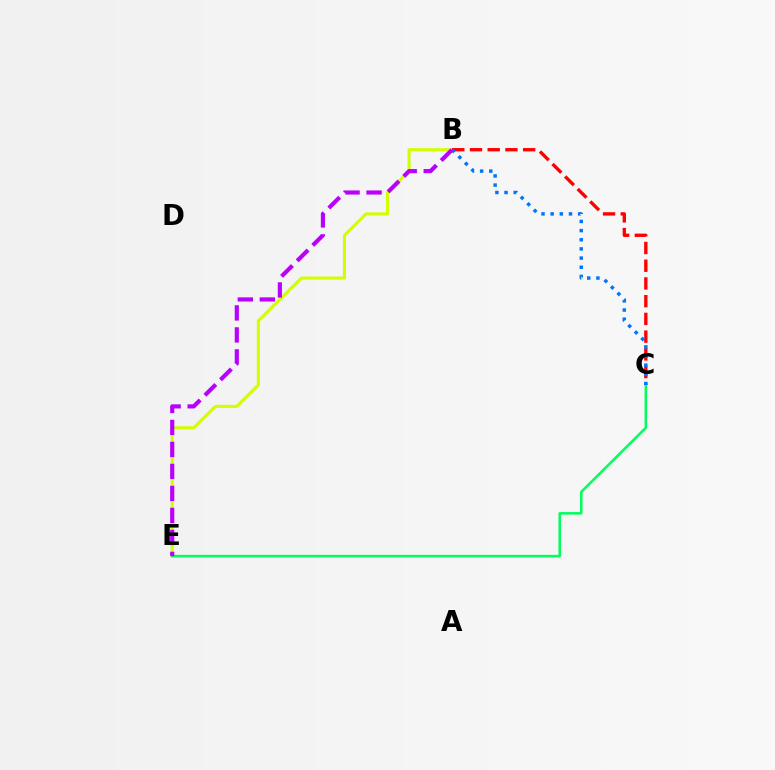{('B', 'E'): [{'color': '#d1ff00', 'line_style': 'solid', 'thickness': 2.2}, {'color': '#b900ff', 'line_style': 'dashed', 'thickness': 2.99}], ('C', 'E'): [{'color': '#00ff5c', 'line_style': 'solid', 'thickness': 1.82}], ('B', 'C'): [{'color': '#ff0000', 'line_style': 'dashed', 'thickness': 2.41}, {'color': '#0074ff', 'line_style': 'dotted', 'thickness': 2.49}]}